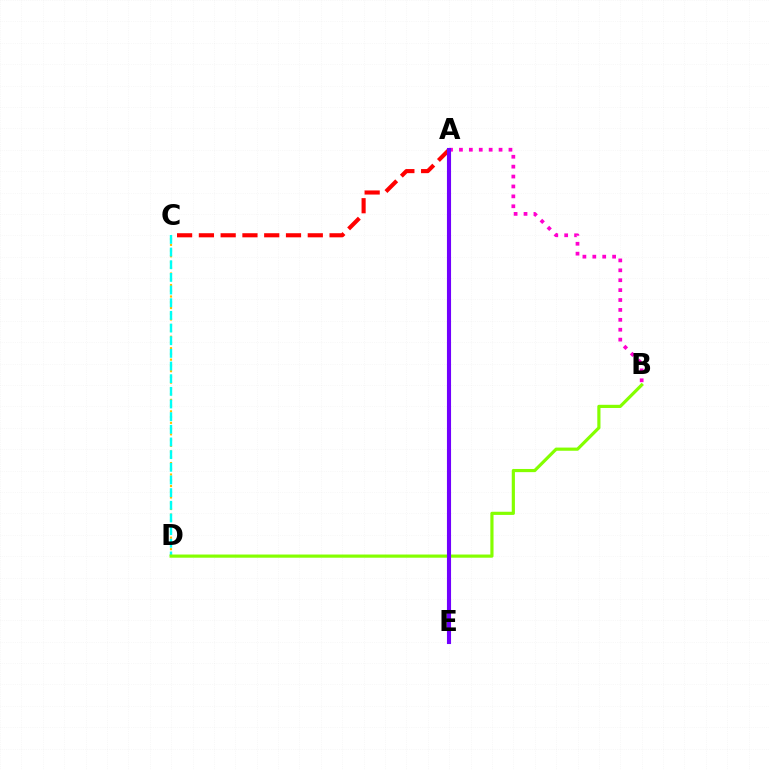{('A', 'E'): [{'color': '#004bff', 'line_style': 'dotted', 'thickness': 2.85}, {'color': '#00ff39', 'line_style': 'dashed', 'thickness': 2.9}, {'color': '#7200ff', 'line_style': 'solid', 'thickness': 2.94}], ('C', 'D'): [{'color': '#ffbd00', 'line_style': 'dotted', 'thickness': 1.56}, {'color': '#00fff6', 'line_style': 'dashed', 'thickness': 1.72}], ('A', 'C'): [{'color': '#ff0000', 'line_style': 'dashed', 'thickness': 2.96}], ('A', 'B'): [{'color': '#ff00cf', 'line_style': 'dotted', 'thickness': 2.69}], ('B', 'D'): [{'color': '#84ff00', 'line_style': 'solid', 'thickness': 2.29}]}